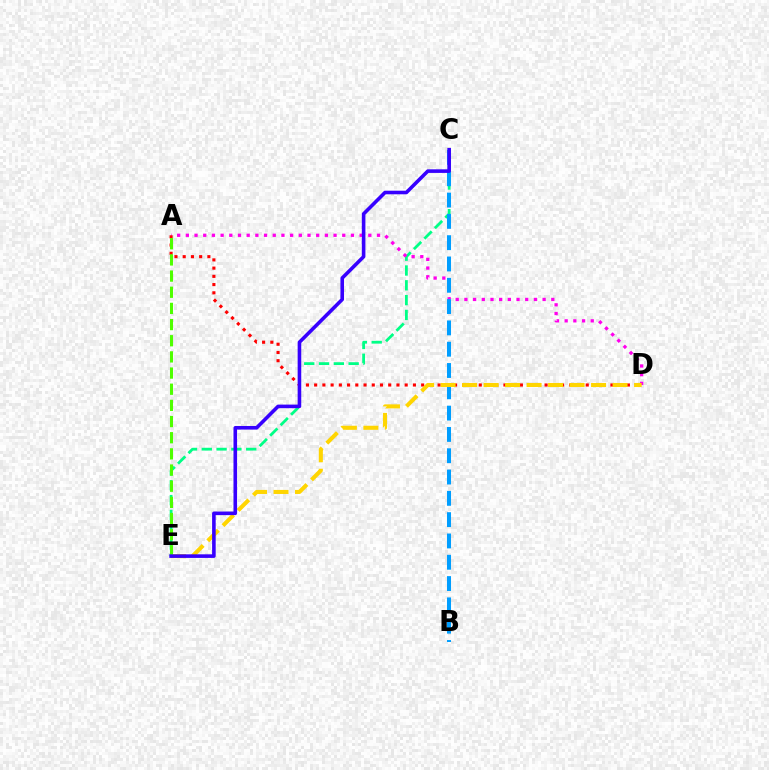{('C', 'E'): [{'color': '#00ff86', 'line_style': 'dashed', 'thickness': 2.01}, {'color': '#3700ff', 'line_style': 'solid', 'thickness': 2.59}], ('A', 'D'): [{'color': '#ff00ed', 'line_style': 'dotted', 'thickness': 2.36}, {'color': '#ff0000', 'line_style': 'dotted', 'thickness': 2.24}], ('B', 'C'): [{'color': '#009eff', 'line_style': 'dashed', 'thickness': 2.89}], ('D', 'E'): [{'color': '#ffd500', 'line_style': 'dashed', 'thickness': 2.92}], ('A', 'E'): [{'color': '#4fff00', 'line_style': 'dashed', 'thickness': 2.2}]}